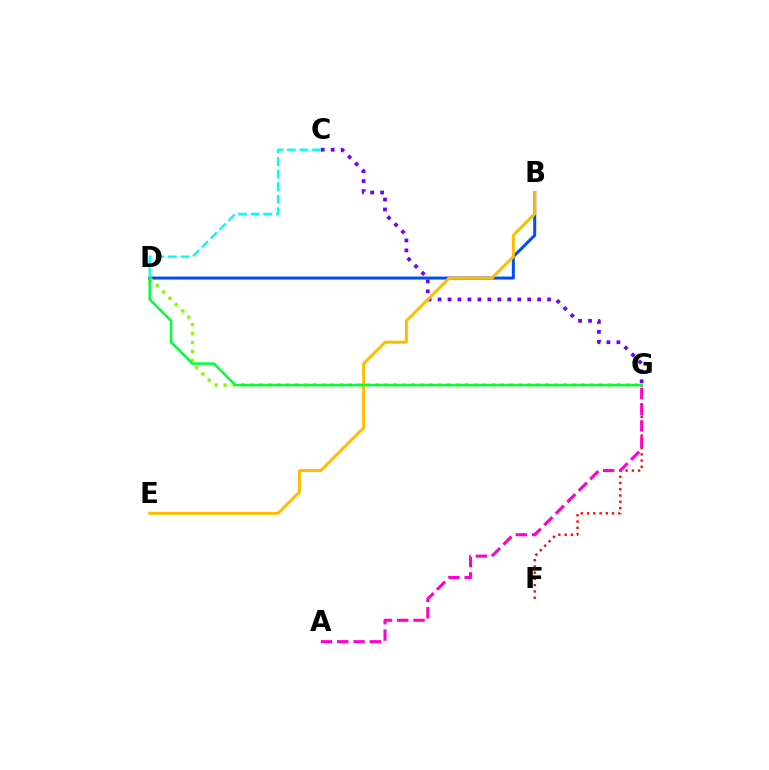{('C', 'G'): [{'color': '#7200ff', 'line_style': 'dotted', 'thickness': 2.7}], ('B', 'D'): [{'color': '#004bff', 'line_style': 'solid', 'thickness': 2.15}], ('F', 'G'): [{'color': '#ff0000', 'line_style': 'dotted', 'thickness': 1.7}], ('D', 'G'): [{'color': '#84ff00', 'line_style': 'dotted', 'thickness': 2.43}, {'color': '#00ff39', 'line_style': 'solid', 'thickness': 1.8}], ('C', 'D'): [{'color': '#00fff6', 'line_style': 'dashed', 'thickness': 1.71}], ('B', 'E'): [{'color': '#ffbd00', 'line_style': 'solid', 'thickness': 2.15}], ('A', 'G'): [{'color': '#ff00cf', 'line_style': 'dashed', 'thickness': 2.21}]}